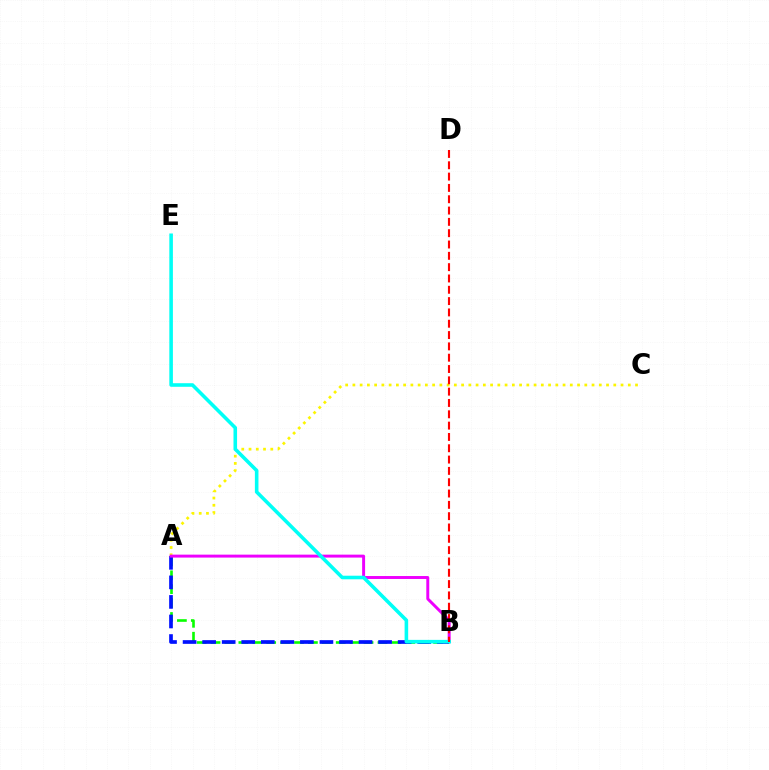{('A', 'B'): [{'color': '#08ff00', 'line_style': 'dashed', 'thickness': 1.89}, {'color': '#0010ff', 'line_style': 'dashed', 'thickness': 2.66}, {'color': '#ee00ff', 'line_style': 'solid', 'thickness': 2.12}], ('A', 'C'): [{'color': '#fcf500', 'line_style': 'dotted', 'thickness': 1.97}], ('B', 'E'): [{'color': '#00fff6', 'line_style': 'solid', 'thickness': 2.58}], ('B', 'D'): [{'color': '#ff0000', 'line_style': 'dashed', 'thickness': 1.54}]}